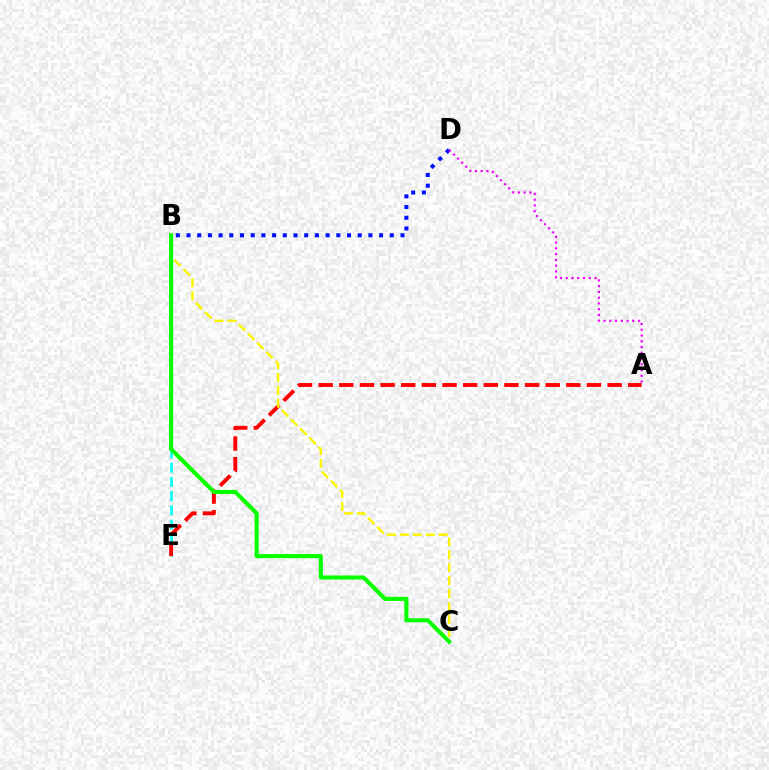{('B', 'E'): [{'color': '#00fff6', 'line_style': 'dashed', 'thickness': 1.93}], ('B', 'D'): [{'color': '#0010ff', 'line_style': 'dotted', 'thickness': 2.91}], ('A', 'E'): [{'color': '#ff0000', 'line_style': 'dashed', 'thickness': 2.8}], ('B', 'C'): [{'color': '#fcf500', 'line_style': 'dashed', 'thickness': 1.76}, {'color': '#08ff00', 'line_style': 'solid', 'thickness': 2.96}], ('A', 'D'): [{'color': '#ee00ff', 'line_style': 'dotted', 'thickness': 1.56}]}